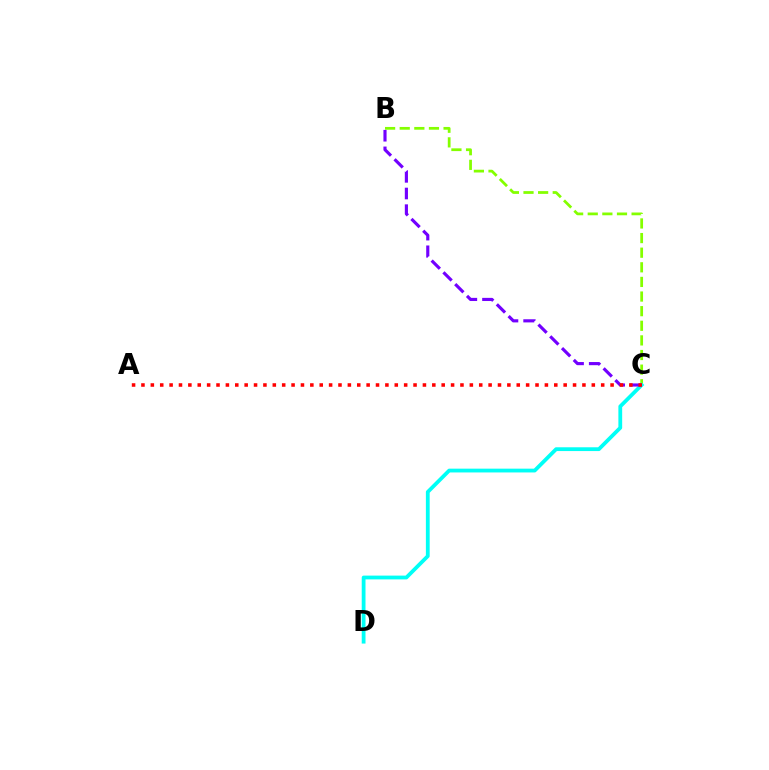{('B', 'C'): [{'color': '#84ff00', 'line_style': 'dashed', 'thickness': 1.99}, {'color': '#7200ff', 'line_style': 'dashed', 'thickness': 2.26}], ('C', 'D'): [{'color': '#00fff6', 'line_style': 'solid', 'thickness': 2.73}], ('A', 'C'): [{'color': '#ff0000', 'line_style': 'dotted', 'thickness': 2.55}]}